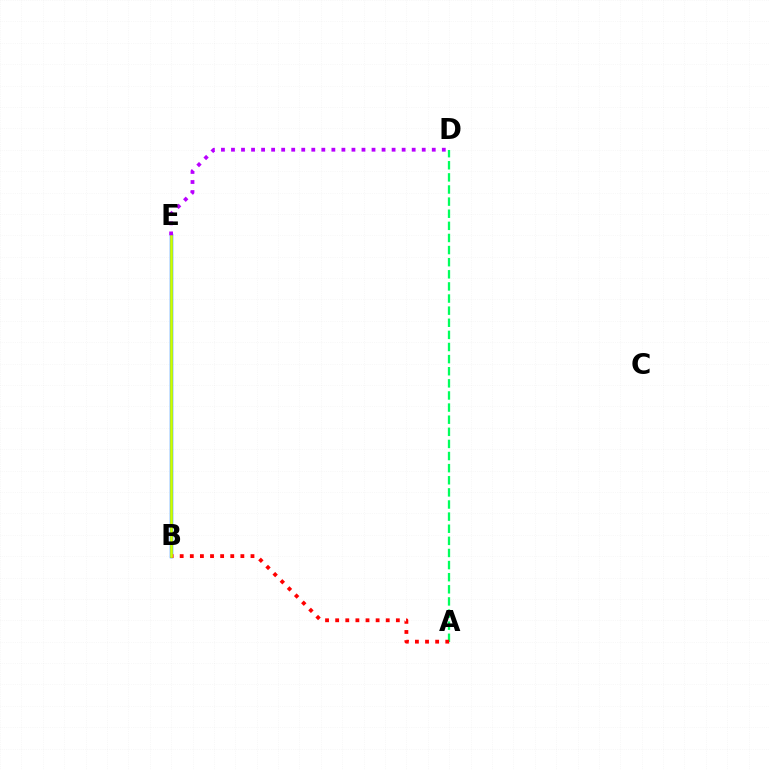{('B', 'E'): [{'color': '#0074ff', 'line_style': 'solid', 'thickness': 2.46}, {'color': '#d1ff00', 'line_style': 'solid', 'thickness': 1.93}], ('A', 'D'): [{'color': '#00ff5c', 'line_style': 'dashed', 'thickness': 1.65}], ('A', 'B'): [{'color': '#ff0000', 'line_style': 'dotted', 'thickness': 2.75}], ('D', 'E'): [{'color': '#b900ff', 'line_style': 'dotted', 'thickness': 2.73}]}